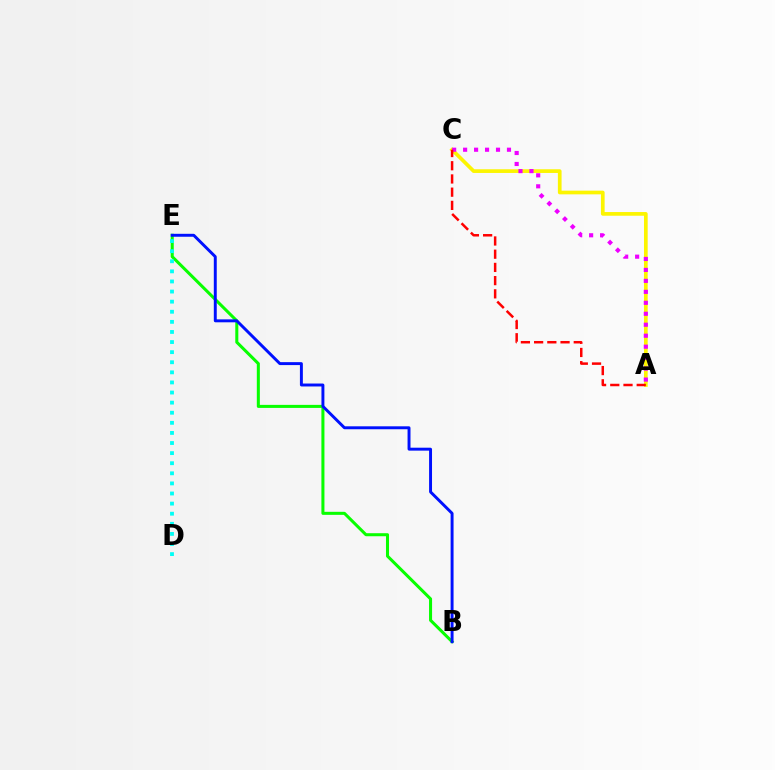{('B', 'E'): [{'color': '#08ff00', 'line_style': 'solid', 'thickness': 2.19}, {'color': '#0010ff', 'line_style': 'solid', 'thickness': 2.12}], ('D', 'E'): [{'color': '#00fff6', 'line_style': 'dotted', 'thickness': 2.74}], ('A', 'C'): [{'color': '#fcf500', 'line_style': 'solid', 'thickness': 2.66}, {'color': '#ee00ff', 'line_style': 'dotted', 'thickness': 2.98}, {'color': '#ff0000', 'line_style': 'dashed', 'thickness': 1.8}]}